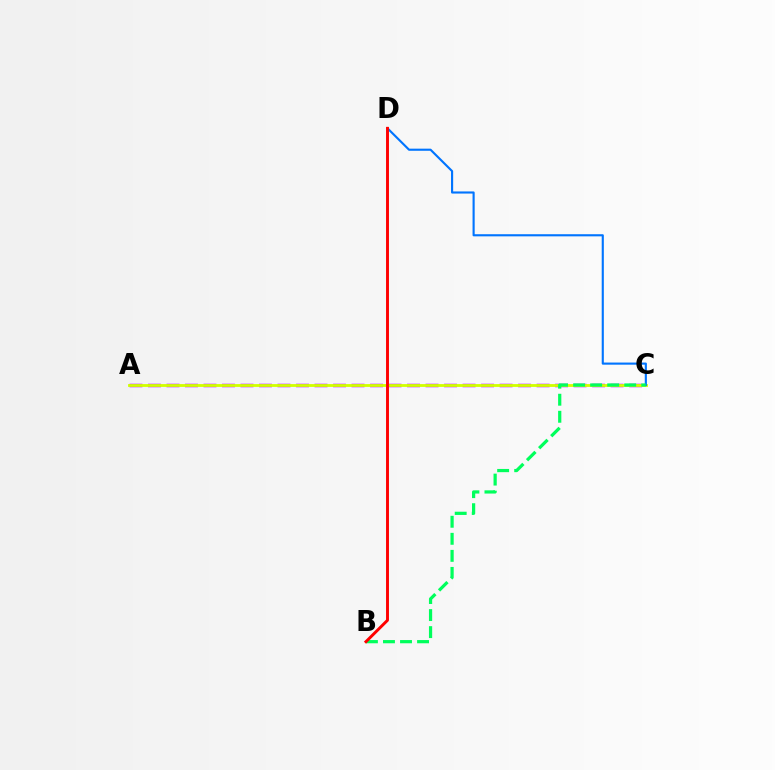{('A', 'C'): [{'color': '#b900ff', 'line_style': 'dashed', 'thickness': 2.51}, {'color': '#d1ff00', 'line_style': 'solid', 'thickness': 2.03}], ('C', 'D'): [{'color': '#0074ff', 'line_style': 'solid', 'thickness': 1.53}], ('B', 'C'): [{'color': '#00ff5c', 'line_style': 'dashed', 'thickness': 2.32}], ('B', 'D'): [{'color': '#ff0000', 'line_style': 'solid', 'thickness': 2.11}]}